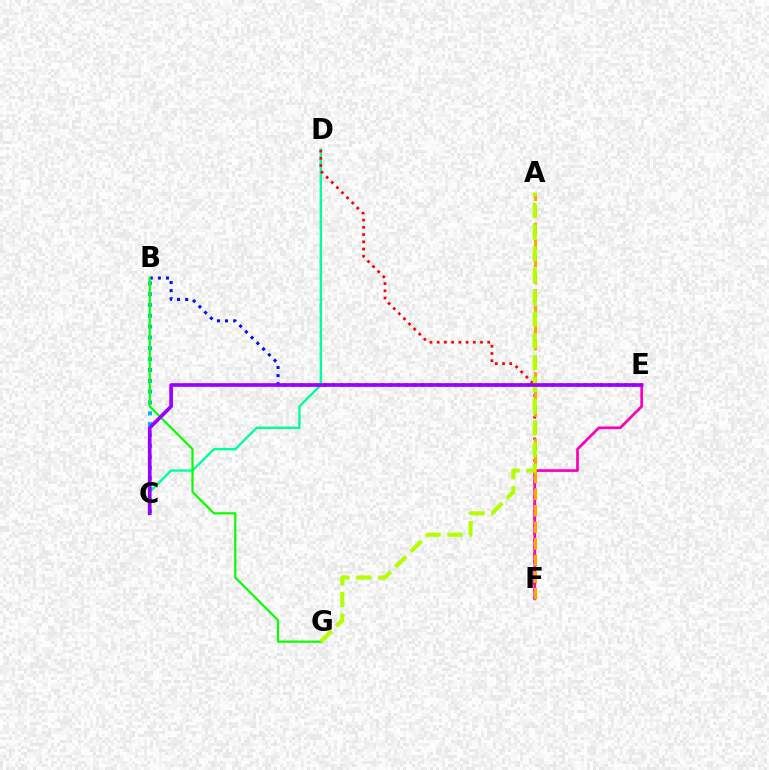{('C', 'D'): [{'color': '#00ff9d', 'line_style': 'solid', 'thickness': 1.73}], ('D', 'F'): [{'color': '#ff0000', 'line_style': 'dotted', 'thickness': 1.96}], ('B', 'E'): [{'color': '#0010ff', 'line_style': 'dotted', 'thickness': 2.21}], ('E', 'F'): [{'color': '#ff00bd', 'line_style': 'solid', 'thickness': 1.96}], ('B', 'C'): [{'color': '#00b5ff', 'line_style': 'dotted', 'thickness': 2.95}], ('B', 'G'): [{'color': '#08ff00', 'line_style': 'solid', 'thickness': 1.58}], ('A', 'F'): [{'color': '#ffa500', 'line_style': 'dashed', 'thickness': 2.26}], ('A', 'G'): [{'color': '#b3ff00', 'line_style': 'dashed', 'thickness': 2.96}], ('C', 'E'): [{'color': '#9b00ff', 'line_style': 'solid', 'thickness': 2.64}]}